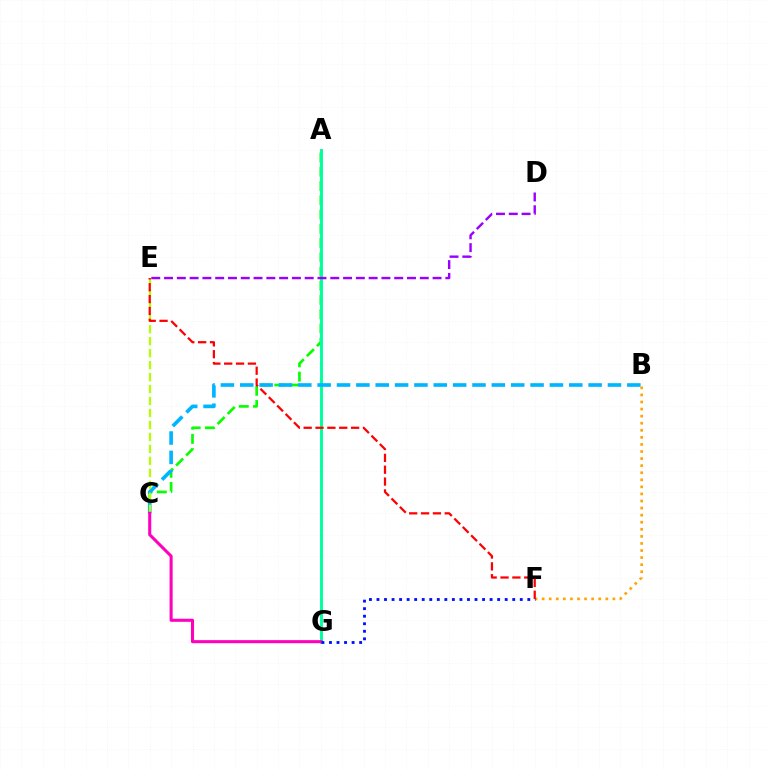{('A', 'C'): [{'color': '#08ff00', 'line_style': 'dashed', 'thickness': 1.94}], ('A', 'G'): [{'color': '#00ff9d', 'line_style': 'solid', 'thickness': 2.12}], ('B', 'C'): [{'color': '#00b5ff', 'line_style': 'dashed', 'thickness': 2.63}], ('C', 'E'): [{'color': '#b3ff00', 'line_style': 'dashed', 'thickness': 1.63}], ('B', 'F'): [{'color': '#ffa500', 'line_style': 'dotted', 'thickness': 1.92}], ('C', 'G'): [{'color': '#ff00bd', 'line_style': 'solid', 'thickness': 2.21}], ('F', 'G'): [{'color': '#0010ff', 'line_style': 'dotted', 'thickness': 2.05}], ('D', 'E'): [{'color': '#9b00ff', 'line_style': 'dashed', 'thickness': 1.74}], ('E', 'F'): [{'color': '#ff0000', 'line_style': 'dashed', 'thickness': 1.61}]}